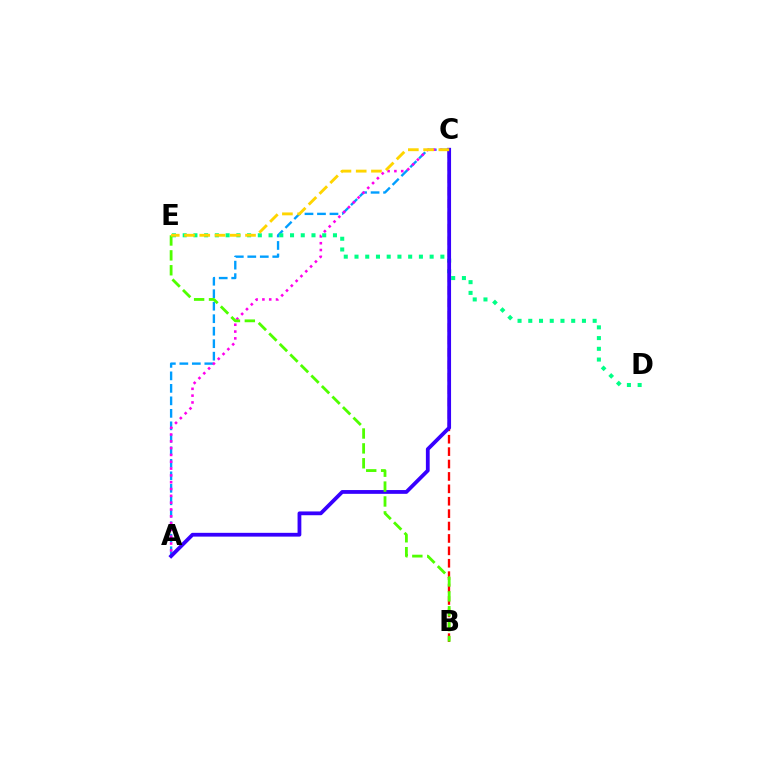{('A', 'C'): [{'color': '#009eff', 'line_style': 'dashed', 'thickness': 1.7}, {'color': '#ff00ed', 'line_style': 'dotted', 'thickness': 1.85}, {'color': '#3700ff', 'line_style': 'solid', 'thickness': 2.72}], ('D', 'E'): [{'color': '#00ff86', 'line_style': 'dotted', 'thickness': 2.92}], ('B', 'C'): [{'color': '#ff0000', 'line_style': 'dashed', 'thickness': 1.68}], ('B', 'E'): [{'color': '#4fff00', 'line_style': 'dashed', 'thickness': 2.02}], ('C', 'E'): [{'color': '#ffd500', 'line_style': 'dashed', 'thickness': 2.07}]}